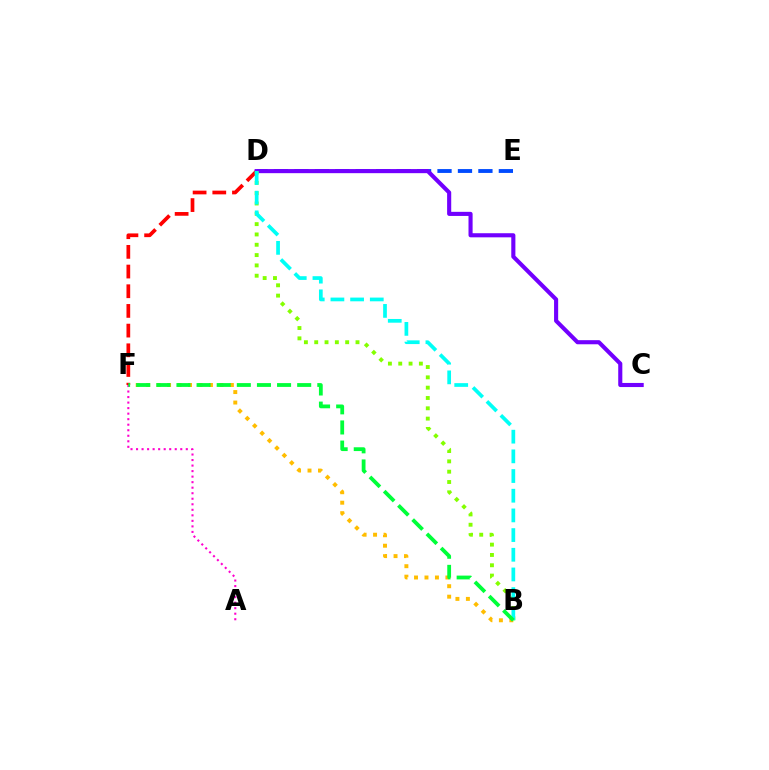{('B', 'F'): [{'color': '#ffbd00', 'line_style': 'dotted', 'thickness': 2.84}, {'color': '#00ff39', 'line_style': 'dashed', 'thickness': 2.73}], ('D', 'E'): [{'color': '#004bff', 'line_style': 'dashed', 'thickness': 2.78}], ('D', 'F'): [{'color': '#ff0000', 'line_style': 'dashed', 'thickness': 2.67}], ('C', 'D'): [{'color': '#7200ff', 'line_style': 'solid', 'thickness': 2.95}], ('A', 'F'): [{'color': '#ff00cf', 'line_style': 'dotted', 'thickness': 1.5}], ('B', 'D'): [{'color': '#84ff00', 'line_style': 'dotted', 'thickness': 2.8}, {'color': '#00fff6', 'line_style': 'dashed', 'thickness': 2.67}]}